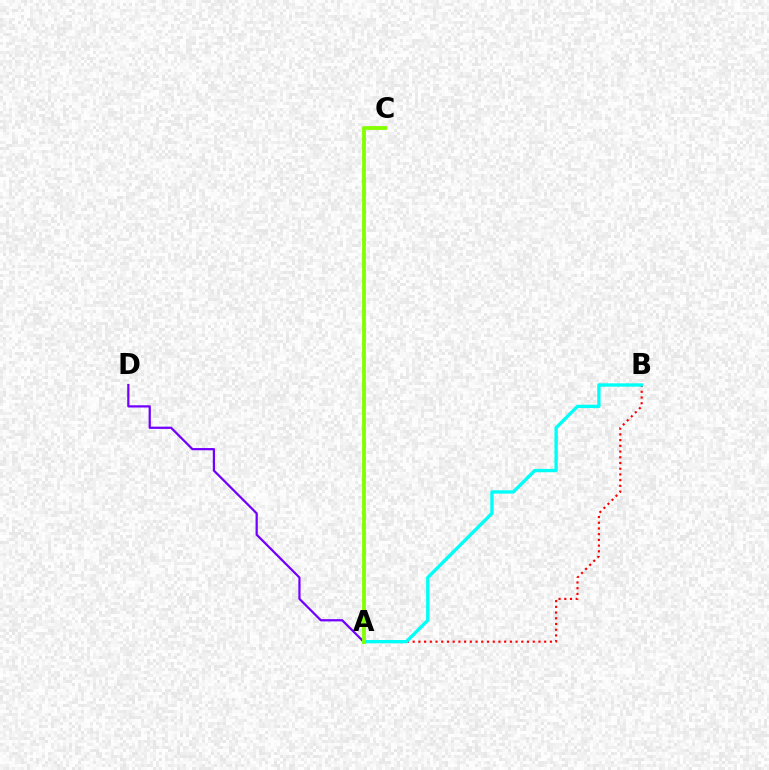{('A', 'B'): [{'color': '#ff0000', 'line_style': 'dotted', 'thickness': 1.55}, {'color': '#00fff6', 'line_style': 'solid', 'thickness': 2.4}], ('A', 'D'): [{'color': '#7200ff', 'line_style': 'solid', 'thickness': 1.61}], ('A', 'C'): [{'color': '#84ff00', 'line_style': 'solid', 'thickness': 2.75}]}